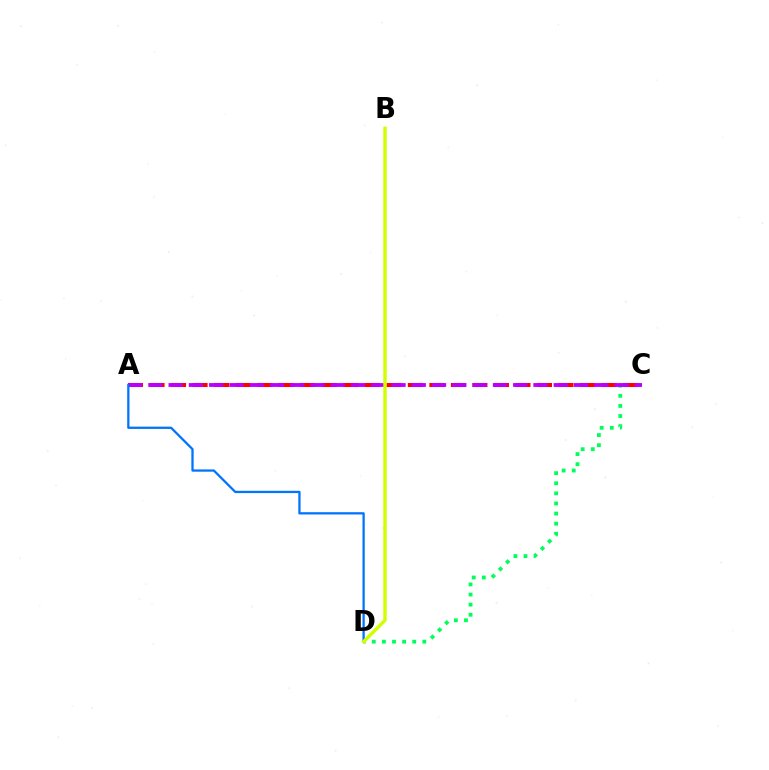{('C', 'D'): [{'color': '#00ff5c', 'line_style': 'dotted', 'thickness': 2.75}], ('A', 'C'): [{'color': '#ff0000', 'line_style': 'dashed', 'thickness': 2.92}, {'color': '#b900ff', 'line_style': 'dashed', 'thickness': 2.75}], ('A', 'D'): [{'color': '#0074ff', 'line_style': 'solid', 'thickness': 1.64}], ('B', 'D'): [{'color': '#d1ff00', 'line_style': 'solid', 'thickness': 2.46}]}